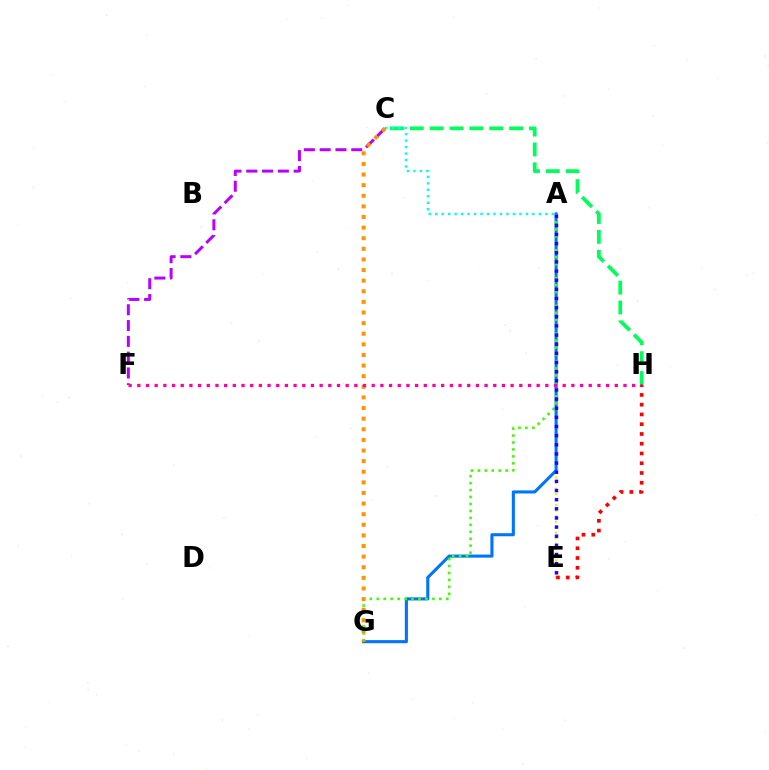{('A', 'E'): [{'color': '#d1ff00', 'line_style': 'dotted', 'thickness': 1.5}, {'color': '#2500ff', 'line_style': 'dotted', 'thickness': 2.48}], ('C', 'H'): [{'color': '#00ff5c', 'line_style': 'dashed', 'thickness': 2.7}], ('E', 'H'): [{'color': '#ff0000', 'line_style': 'dotted', 'thickness': 2.65}], ('A', 'G'): [{'color': '#0074ff', 'line_style': 'solid', 'thickness': 2.22}, {'color': '#3dff00', 'line_style': 'dotted', 'thickness': 1.89}], ('C', 'F'): [{'color': '#b900ff', 'line_style': 'dashed', 'thickness': 2.15}], ('C', 'G'): [{'color': '#ff9400', 'line_style': 'dotted', 'thickness': 2.88}], ('F', 'H'): [{'color': '#ff00ac', 'line_style': 'dotted', 'thickness': 2.36}], ('A', 'C'): [{'color': '#00fff6', 'line_style': 'dotted', 'thickness': 1.76}]}